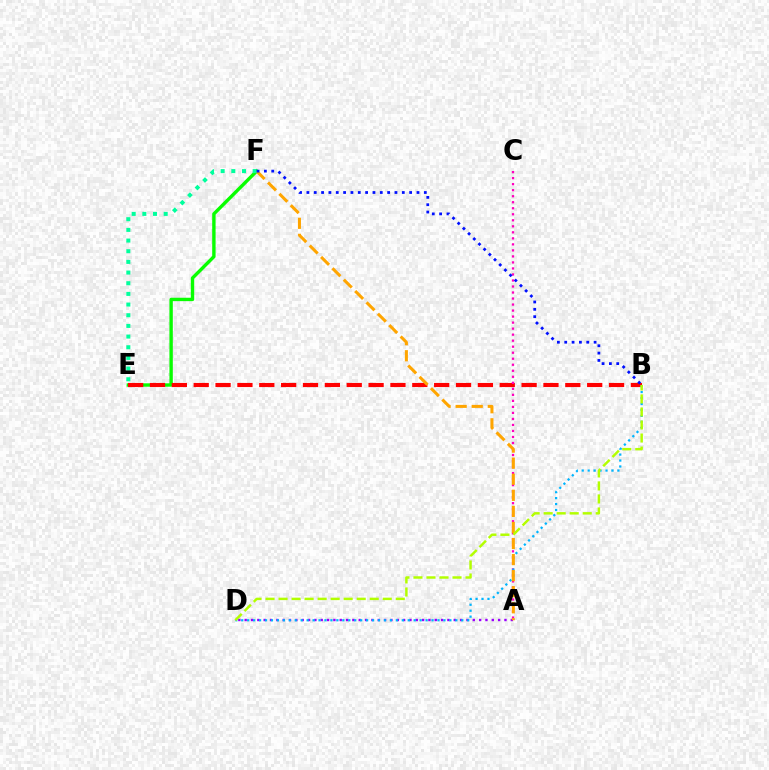{('E', 'F'): [{'color': '#08ff00', 'line_style': 'solid', 'thickness': 2.44}, {'color': '#00ff9d', 'line_style': 'dotted', 'thickness': 2.9}], ('B', 'E'): [{'color': '#ff0000', 'line_style': 'dashed', 'thickness': 2.97}], ('A', 'C'): [{'color': '#ff00bd', 'line_style': 'dotted', 'thickness': 1.64}], ('A', 'D'): [{'color': '#9b00ff', 'line_style': 'dotted', 'thickness': 1.72}], ('B', 'D'): [{'color': '#00b5ff', 'line_style': 'dotted', 'thickness': 1.62}, {'color': '#b3ff00', 'line_style': 'dashed', 'thickness': 1.77}], ('A', 'F'): [{'color': '#ffa500', 'line_style': 'dashed', 'thickness': 2.18}], ('B', 'F'): [{'color': '#0010ff', 'line_style': 'dotted', 'thickness': 1.99}]}